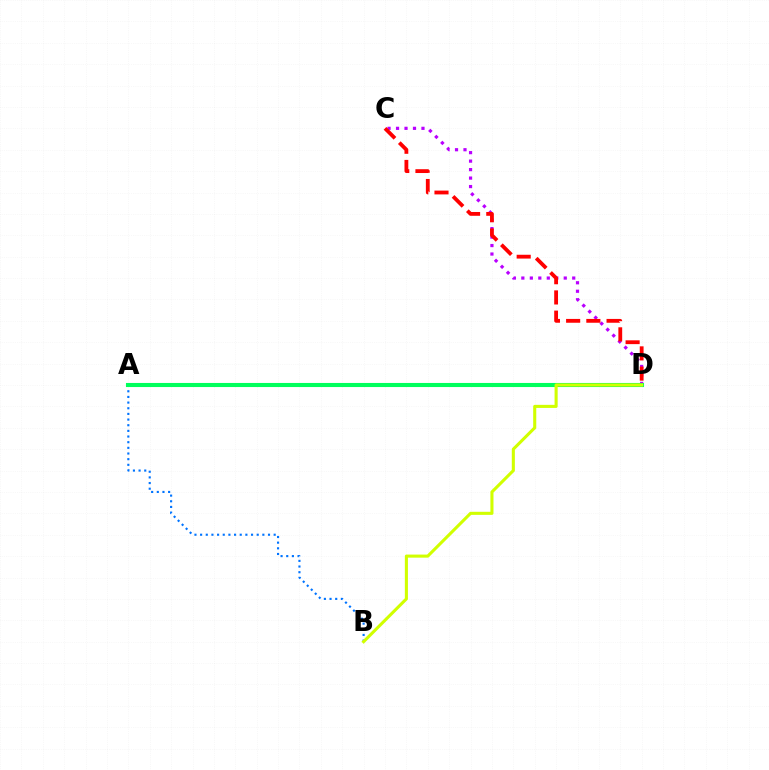{('A', 'B'): [{'color': '#0074ff', 'line_style': 'dotted', 'thickness': 1.54}], ('C', 'D'): [{'color': '#b900ff', 'line_style': 'dotted', 'thickness': 2.3}, {'color': '#ff0000', 'line_style': 'dashed', 'thickness': 2.75}], ('A', 'D'): [{'color': '#00ff5c', 'line_style': 'solid', 'thickness': 2.94}], ('B', 'D'): [{'color': '#d1ff00', 'line_style': 'solid', 'thickness': 2.22}]}